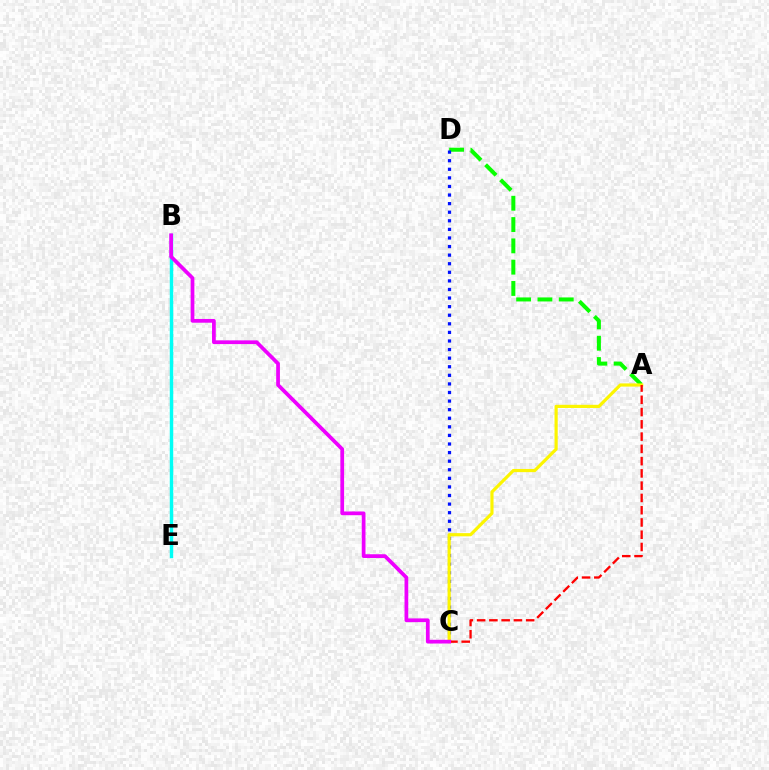{('A', 'D'): [{'color': '#08ff00', 'line_style': 'dashed', 'thickness': 2.89}], ('B', 'E'): [{'color': '#00fff6', 'line_style': 'solid', 'thickness': 2.47}], ('C', 'D'): [{'color': '#0010ff', 'line_style': 'dotted', 'thickness': 2.33}], ('A', 'C'): [{'color': '#fcf500', 'line_style': 'solid', 'thickness': 2.29}, {'color': '#ff0000', 'line_style': 'dashed', 'thickness': 1.67}], ('B', 'C'): [{'color': '#ee00ff', 'line_style': 'solid', 'thickness': 2.69}]}